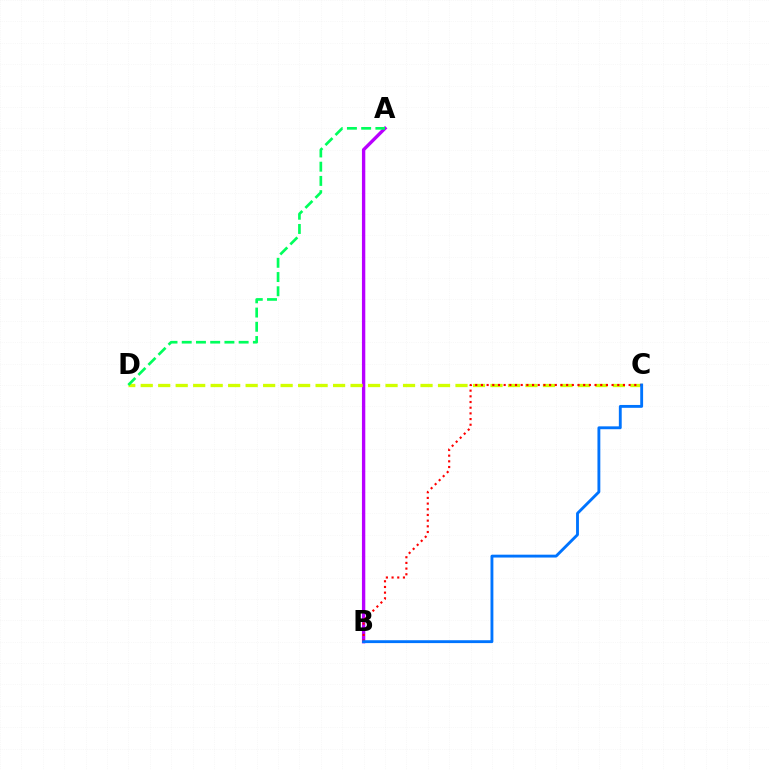{('A', 'B'): [{'color': '#b900ff', 'line_style': 'solid', 'thickness': 2.41}], ('C', 'D'): [{'color': '#d1ff00', 'line_style': 'dashed', 'thickness': 2.38}], ('B', 'C'): [{'color': '#ff0000', 'line_style': 'dotted', 'thickness': 1.54}, {'color': '#0074ff', 'line_style': 'solid', 'thickness': 2.06}], ('A', 'D'): [{'color': '#00ff5c', 'line_style': 'dashed', 'thickness': 1.93}]}